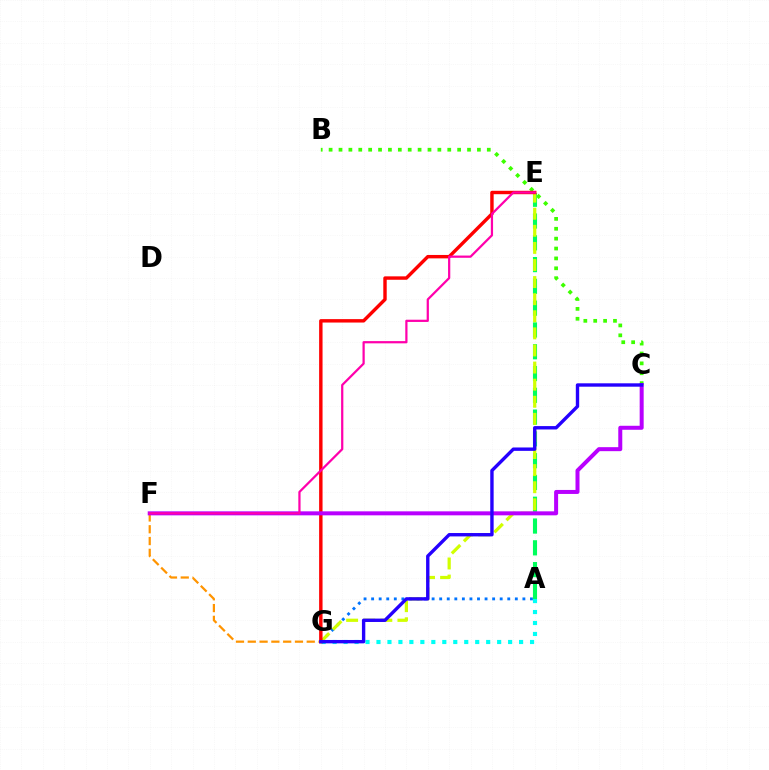{('B', 'C'): [{'color': '#3dff00', 'line_style': 'dotted', 'thickness': 2.69}], ('F', 'G'): [{'color': '#ff9400', 'line_style': 'dashed', 'thickness': 1.6}], ('A', 'G'): [{'color': '#0074ff', 'line_style': 'dotted', 'thickness': 2.05}, {'color': '#00fff6', 'line_style': 'dotted', 'thickness': 2.98}], ('A', 'E'): [{'color': '#00ff5c', 'line_style': 'dashed', 'thickness': 2.96}], ('E', 'G'): [{'color': '#d1ff00', 'line_style': 'dashed', 'thickness': 2.32}, {'color': '#ff0000', 'line_style': 'solid', 'thickness': 2.46}], ('C', 'F'): [{'color': '#b900ff', 'line_style': 'solid', 'thickness': 2.88}], ('C', 'G'): [{'color': '#2500ff', 'line_style': 'solid', 'thickness': 2.44}], ('E', 'F'): [{'color': '#ff00ac', 'line_style': 'solid', 'thickness': 1.61}]}